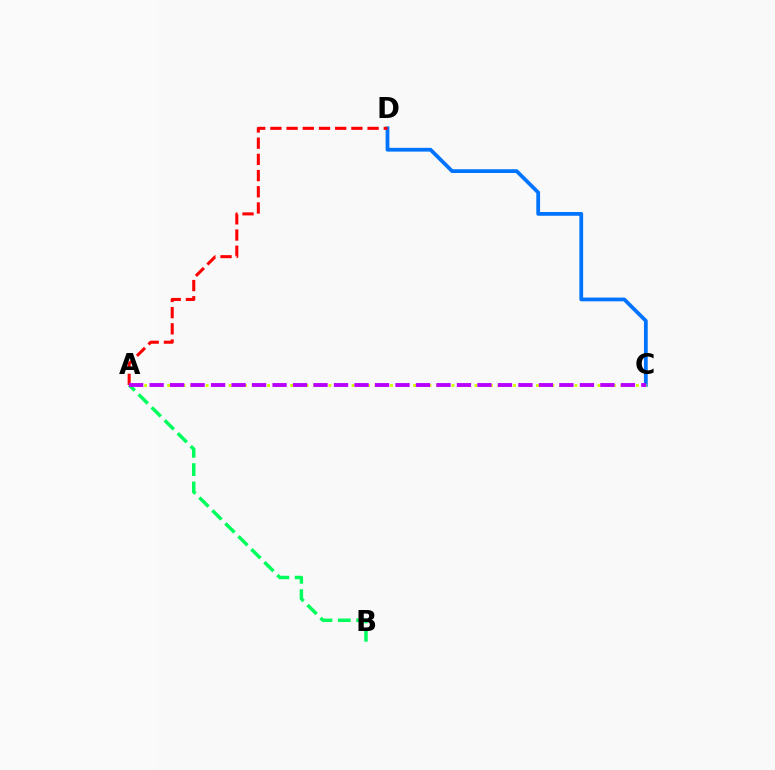{('A', 'B'): [{'color': '#00ff5c', 'line_style': 'dashed', 'thickness': 2.49}], ('C', 'D'): [{'color': '#0074ff', 'line_style': 'solid', 'thickness': 2.71}], ('A', 'C'): [{'color': '#d1ff00', 'line_style': 'dotted', 'thickness': 2.09}, {'color': '#b900ff', 'line_style': 'dashed', 'thickness': 2.78}], ('A', 'D'): [{'color': '#ff0000', 'line_style': 'dashed', 'thickness': 2.2}]}